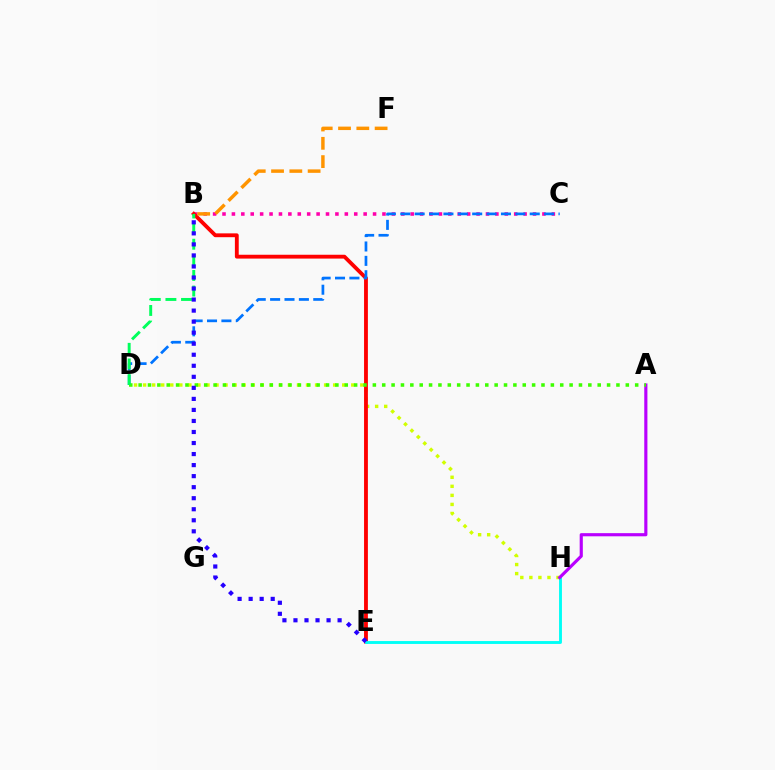{('B', 'C'): [{'color': '#ff00ac', 'line_style': 'dotted', 'thickness': 2.56}], ('D', 'H'): [{'color': '#d1ff00', 'line_style': 'dotted', 'thickness': 2.46}], ('B', 'E'): [{'color': '#ff0000', 'line_style': 'solid', 'thickness': 2.76}, {'color': '#2500ff', 'line_style': 'dotted', 'thickness': 3.0}], ('C', 'D'): [{'color': '#0074ff', 'line_style': 'dashed', 'thickness': 1.95}], ('E', 'H'): [{'color': '#00fff6', 'line_style': 'solid', 'thickness': 2.08}], ('A', 'H'): [{'color': '#b900ff', 'line_style': 'solid', 'thickness': 2.27}], ('B', 'F'): [{'color': '#ff9400', 'line_style': 'dashed', 'thickness': 2.49}], ('A', 'D'): [{'color': '#3dff00', 'line_style': 'dotted', 'thickness': 2.55}], ('B', 'D'): [{'color': '#00ff5c', 'line_style': 'dashed', 'thickness': 2.12}]}